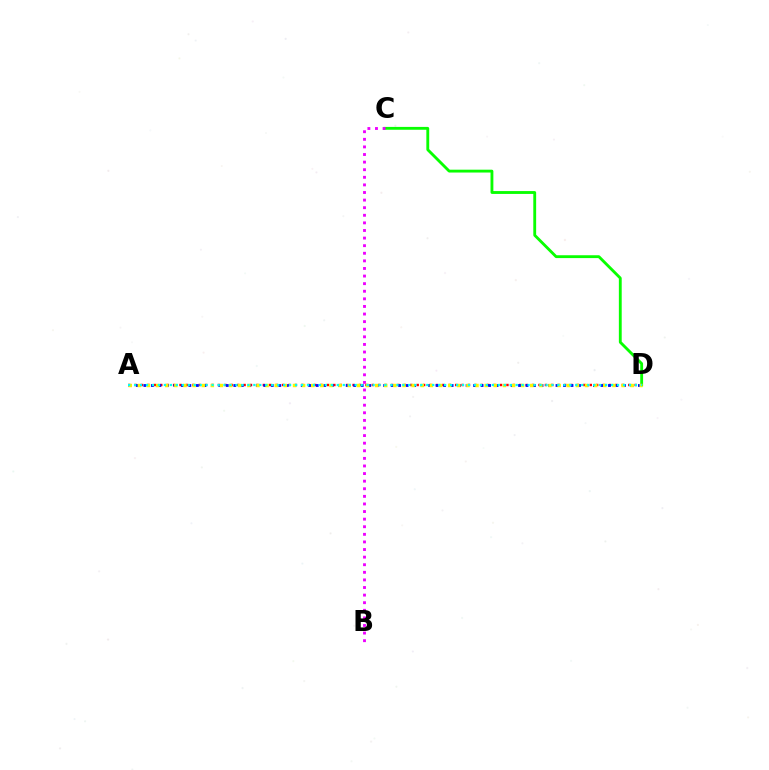{('C', 'D'): [{'color': '#08ff00', 'line_style': 'solid', 'thickness': 2.05}], ('A', 'D'): [{'color': '#ff0000', 'line_style': 'dotted', 'thickness': 1.74}, {'color': '#0010ff', 'line_style': 'dotted', 'thickness': 2.04}, {'color': '#fcf500', 'line_style': 'dotted', 'thickness': 2.48}, {'color': '#00fff6', 'line_style': 'dotted', 'thickness': 1.62}], ('B', 'C'): [{'color': '#ee00ff', 'line_style': 'dotted', 'thickness': 2.06}]}